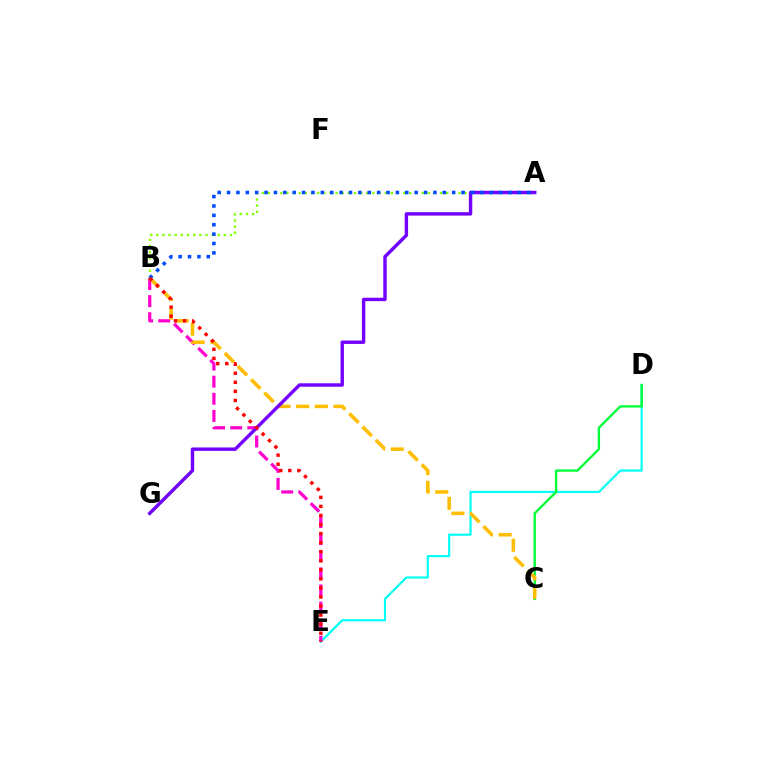{('A', 'B'): [{'color': '#84ff00', 'line_style': 'dotted', 'thickness': 1.67}, {'color': '#004bff', 'line_style': 'dotted', 'thickness': 2.55}], ('D', 'E'): [{'color': '#00fff6', 'line_style': 'solid', 'thickness': 1.55}], ('C', 'D'): [{'color': '#00ff39', 'line_style': 'solid', 'thickness': 1.68}], ('B', 'E'): [{'color': '#ff00cf', 'line_style': 'dashed', 'thickness': 2.32}, {'color': '#ff0000', 'line_style': 'dotted', 'thickness': 2.46}], ('B', 'C'): [{'color': '#ffbd00', 'line_style': 'dashed', 'thickness': 2.54}], ('A', 'G'): [{'color': '#7200ff', 'line_style': 'solid', 'thickness': 2.46}]}